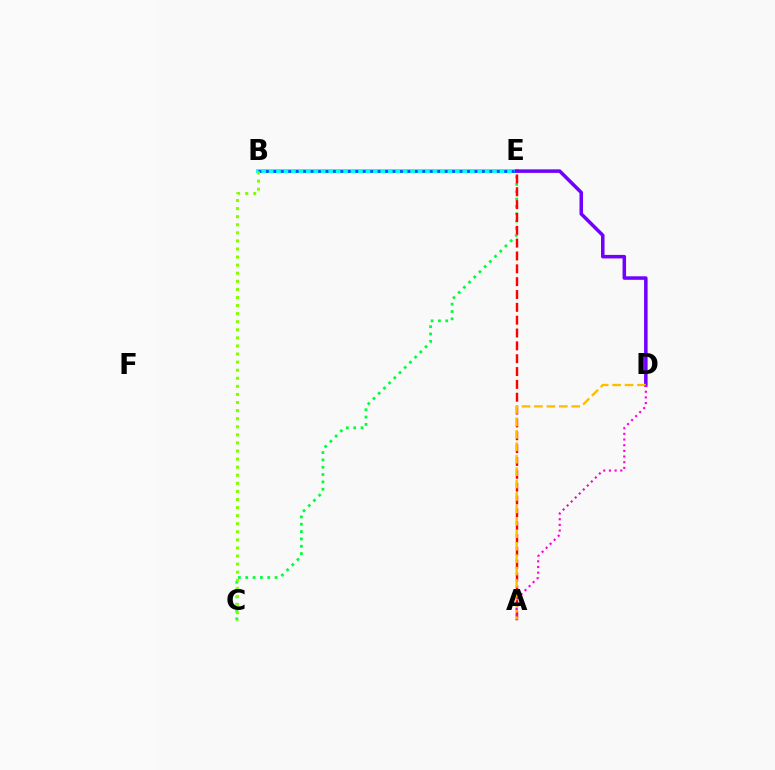{('B', 'E'): [{'color': '#00fff6', 'line_style': 'solid', 'thickness': 2.79}, {'color': '#004bff', 'line_style': 'dotted', 'thickness': 2.02}], ('C', 'E'): [{'color': '#00ff39', 'line_style': 'dotted', 'thickness': 1.99}], ('D', 'E'): [{'color': '#7200ff', 'line_style': 'solid', 'thickness': 2.54}], ('A', 'E'): [{'color': '#ff0000', 'line_style': 'dashed', 'thickness': 1.74}], ('A', 'D'): [{'color': '#ffbd00', 'line_style': 'dashed', 'thickness': 1.69}, {'color': '#ff00cf', 'line_style': 'dotted', 'thickness': 1.54}], ('B', 'C'): [{'color': '#84ff00', 'line_style': 'dotted', 'thickness': 2.2}]}